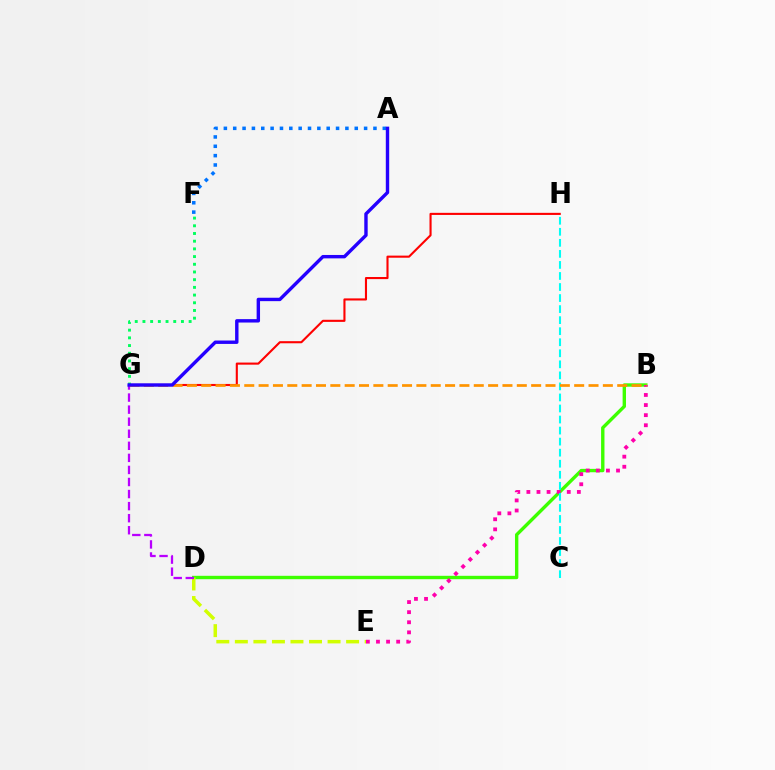{('A', 'F'): [{'color': '#0074ff', 'line_style': 'dotted', 'thickness': 2.54}], ('B', 'D'): [{'color': '#3dff00', 'line_style': 'solid', 'thickness': 2.43}], ('B', 'E'): [{'color': '#ff00ac', 'line_style': 'dotted', 'thickness': 2.74}], ('D', 'E'): [{'color': '#d1ff00', 'line_style': 'dashed', 'thickness': 2.52}], ('D', 'G'): [{'color': '#b900ff', 'line_style': 'dashed', 'thickness': 1.64}], ('C', 'H'): [{'color': '#00fff6', 'line_style': 'dashed', 'thickness': 1.5}], ('G', 'H'): [{'color': '#ff0000', 'line_style': 'solid', 'thickness': 1.52}], ('B', 'G'): [{'color': '#ff9400', 'line_style': 'dashed', 'thickness': 1.95}], ('F', 'G'): [{'color': '#00ff5c', 'line_style': 'dotted', 'thickness': 2.09}], ('A', 'G'): [{'color': '#2500ff', 'line_style': 'solid', 'thickness': 2.45}]}